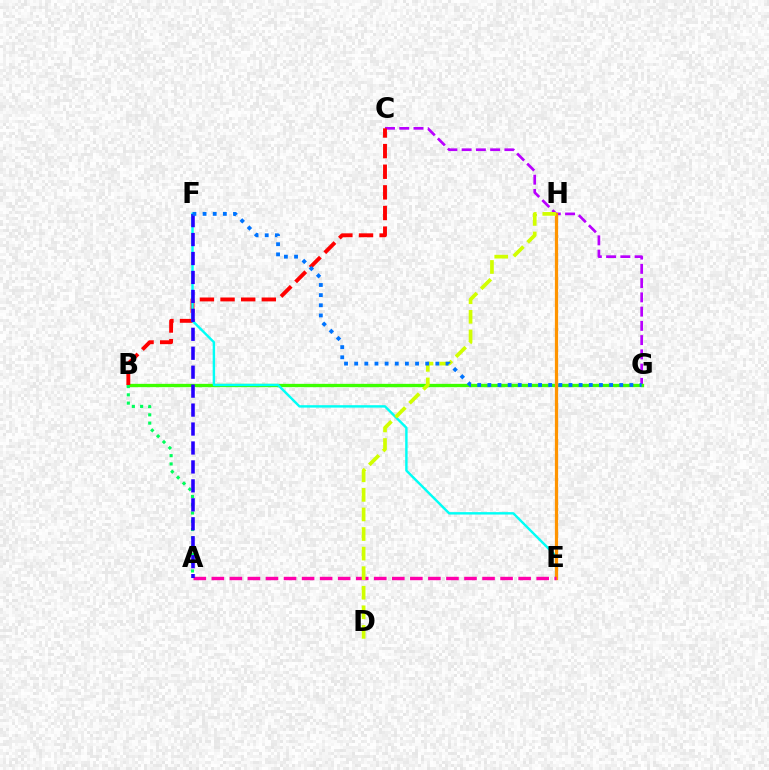{('C', 'G'): [{'color': '#b900ff', 'line_style': 'dashed', 'thickness': 1.94}], ('B', 'G'): [{'color': '#3dff00', 'line_style': 'solid', 'thickness': 2.39}], ('B', 'C'): [{'color': '#ff0000', 'line_style': 'dashed', 'thickness': 2.8}], ('E', 'F'): [{'color': '#00fff6', 'line_style': 'solid', 'thickness': 1.74}], ('E', 'H'): [{'color': '#ff9400', 'line_style': 'solid', 'thickness': 2.33}], ('A', 'E'): [{'color': '#ff00ac', 'line_style': 'dashed', 'thickness': 2.45}], ('A', 'B'): [{'color': '#00ff5c', 'line_style': 'dotted', 'thickness': 2.25}], ('D', 'H'): [{'color': '#d1ff00', 'line_style': 'dashed', 'thickness': 2.66}], ('A', 'F'): [{'color': '#2500ff', 'line_style': 'dashed', 'thickness': 2.57}], ('F', 'G'): [{'color': '#0074ff', 'line_style': 'dotted', 'thickness': 2.76}]}